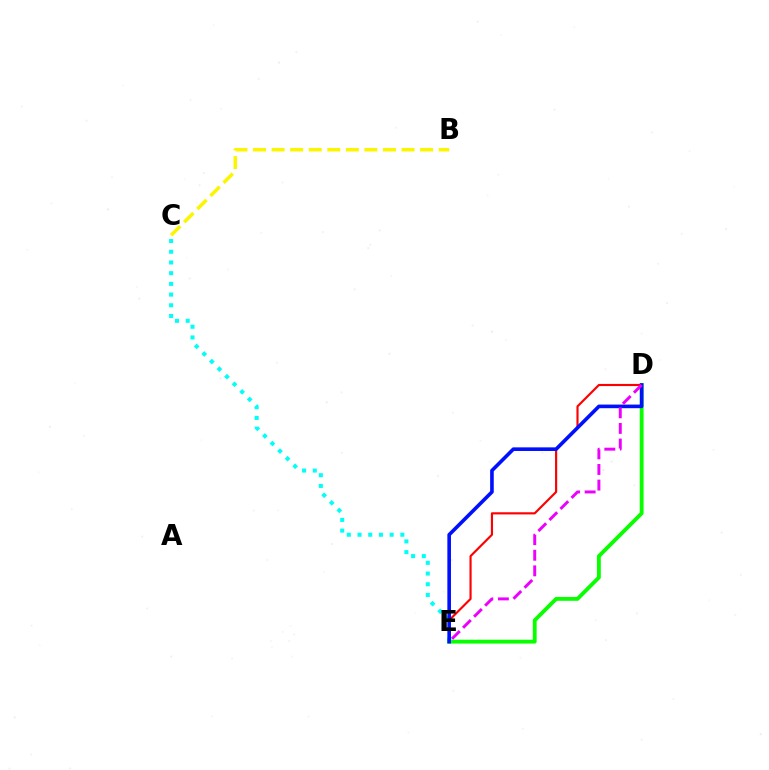{('D', 'E'): [{'color': '#08ff00', 'line_style': 'solid', 'thickness': 2.76}, {'color': '#ff0000', 'line_style': 'solid', 'thickness': 1.55}, {'color': '#0010ff', 'line_style': 'solid', 'thickness': 2.6}, {'color': '#ee00ff', 'line_style': 'dashed', 'thickness': 2.12}], ('C', 'E'): [{'color': '#00fff6', 'line_style': 'dotted', 'thickness': 2.91}], ('B', 'C'): [{'color': '#fcf500', 'line_style': 'dashed', 'thickness': 2.52}]}